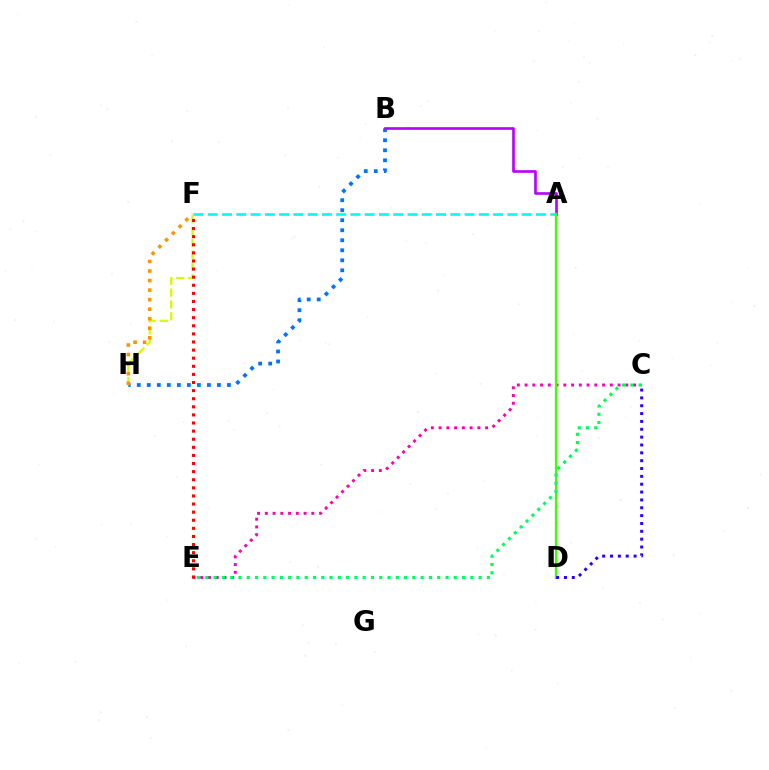{('B', 'H'): [{'color': '#0074ff', 'line_style': 'dotted', 'thickness': 2.72}], ('C', 'E'): [{'color': '#ff00ac', 'line_style': 'dotted', 'thickness': 2.11}, {'color': '#00ff5c', 'line_style': 'dotted', 'thickness': 2.25}], ('F', 'H'): [{'color': '#d1ff00', 'line_style': 'dashed', 'thickness': 1.61}, {'color': '#ff9400', 'line_style': 'dotted', 'thickness': 2.59}], ('A', 'F'): [{'color': '#00fff6', 'line_style': 'dashed', 'thickness': 1.94}], ('A', 'B'): [{'color': '#b900ff', 'line_style': 'solid', 'thickness': 1.91}], ('A', 'D'): [{'color': '#3dff00', 'line_style': 'solid', 'thickness': 1.64}], ('C', 'D'): [{'color': '#2500ff', 'line_style': 'dotted', 'thickness': 2.13}], ('E', 'F'): [{'color': '#ff0000', 'line_style': 'dotted', 'thickness': 2.2}]}